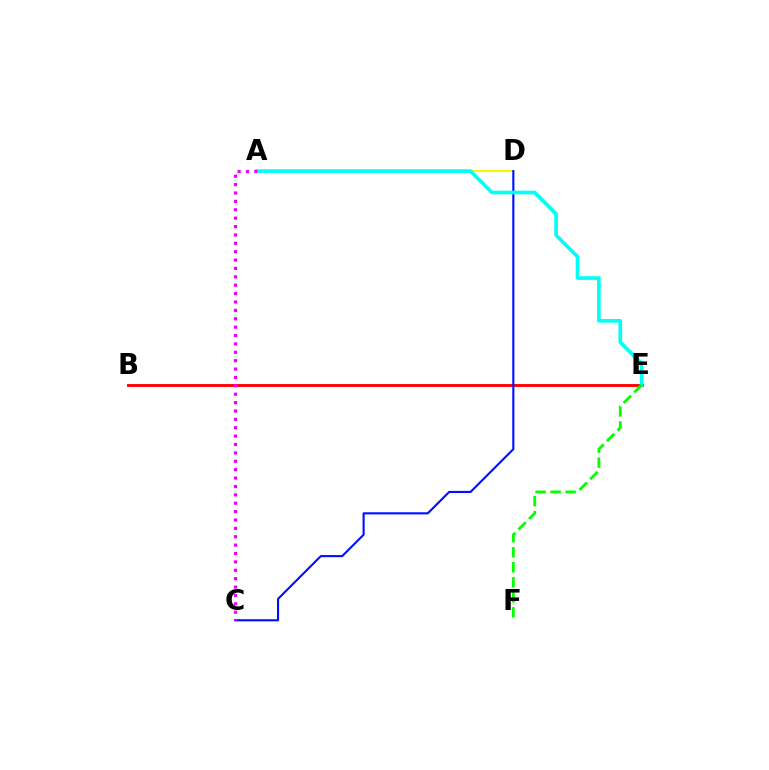{('B', 'E'): [{'color': '#ff0000', 'line_style': 'solid', 'thickness': 2.07}], ('A', 'D'): [{'color': '#fcf500', 'line_style': 'solid', 'thickness': 1.53}], ('C', 'D'): [{'color': '#0010ff', 'line_style': 'solid', 'thickness': 1.53}], ('A', 'E'): [{'color': '#00fff6', 'line_style': 'solid', 'thickness': 2.63}], ('E', 'F'): [{'color': '#08ff00', 'line_style': 'dashed', 'thickness': 2.04}], ('A', 'C'): [{'color': '#ee00ff', 'line_style': 'dotted', 'thickness': 2.28}]}